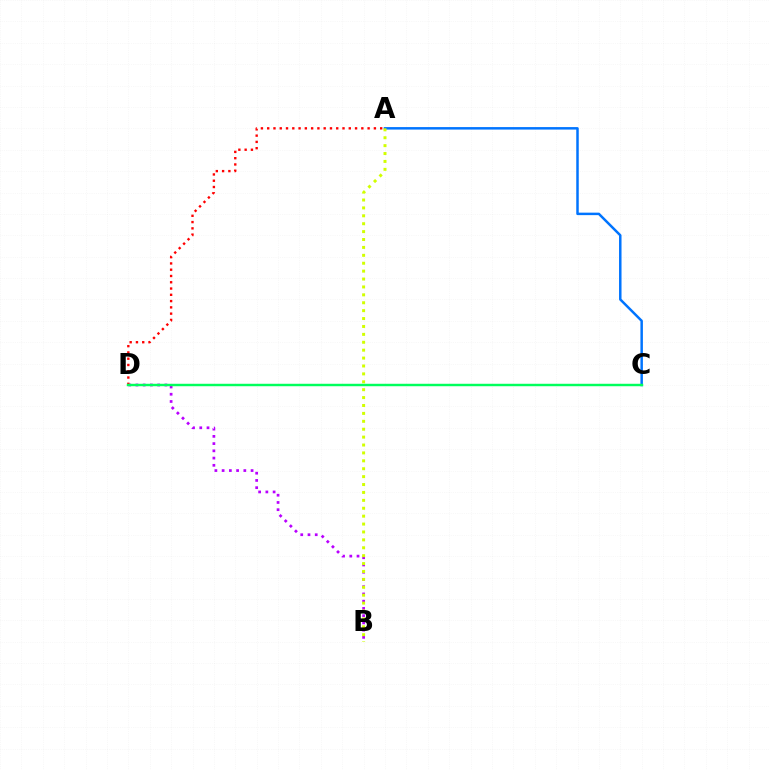{('B', 'D'): [{'color': '#b900ff', 'line_style': 'dotted', 'thickness': 1.97}], ('A', 'C'): [{'color': '#0074ff', 'line_style': 'solid', 'thickness': 1.79}], ('A', 'B'): [{'color': '#d1ff00', 'line_style': 'dotted', 'thickness': 2.15}], ('A', 'D'): [{'color': '#ff0000', 'line_style': 'dotted', 'thickness': 1.71}], ('C', 'D'): [{'color': '#00ff5c', 'line_style': 'solid', 'thickness': 1.76}]}